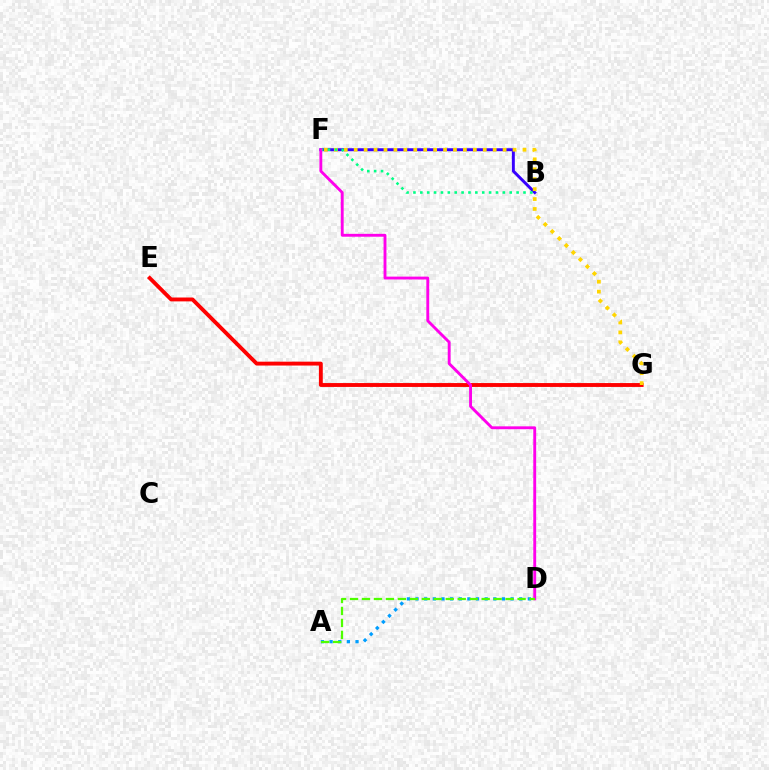{('B', 'F'): [{'color': '#3700ff', 'line_style': 'solid', 'thickness': 2.13}, {'color': '#00ff86', 'line_style': 'dotted', 'thickness': 1.87}], ('E', 'G'): [{'color': '#ff0000', 'line_style': 'solid', 'thickness': 2.79}], ('F', 'G'): [{'color': '#ffd500', 'line_style': 'dotted', 'thickness': 2.7}], ('D', 'F'): [{'color': '#ff00ed', 'line_style': 'solid', 'thickness': 2.07}], ('A', 'D'): [{'color': '#009eff', 'line_style': 'dotted', 'thickness': 2.35}, {'color': '#4fff00', 'line_style': 'dashed', 'thickness': 1.63}]}